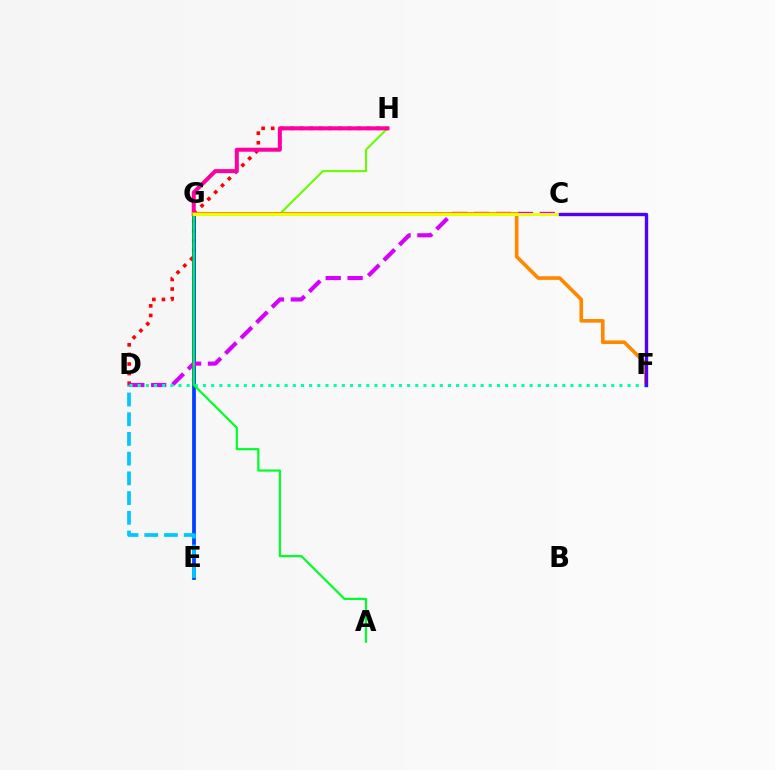{('G', 'H'): [{'color': '#66ff00', 'line_style': 'solid', 'thickness': 1.52}, {'color': '#ff00a0', 'line_style': 'solid', 'thickness': 2.89}], ('D', 'H'): [{'color': '#ff0000', 'line_style': 'dotted', 'thickness': 2.6}], ('E', 'G'): [{'color': '#003fff', 'line_style': 'solid', 'thickness': 2.7}], ('D', 'E'): [{'color': '#00c7ff', 'line_style': 'dashed', 'thickness': 2.68}], ('C', 'D'): [{'color': '#d600ff', 'line_style': 'dashed', 'thickness': 2.97}], ('F', 'G'): [{'color': '#ff8800', 'line_style': 'solid', 'thickness': 2.62}], ('D', 'F'): [{'color': '#00ffaf', 'line_style': 'dotted', 'thickness': 2.22}], ('A', 'G'): [{'color': '#00ff27', 'line_style': 'solid', 'thickness': 1.58}], ('C', 'G'): [{'color': '#eeff00', 'line_style': 'solid', 'thickness': 2.15}], ('C', 'F'): [{'color': '#4f00ff', 'line_style': 'solid', 'thickness': 2.41}]}